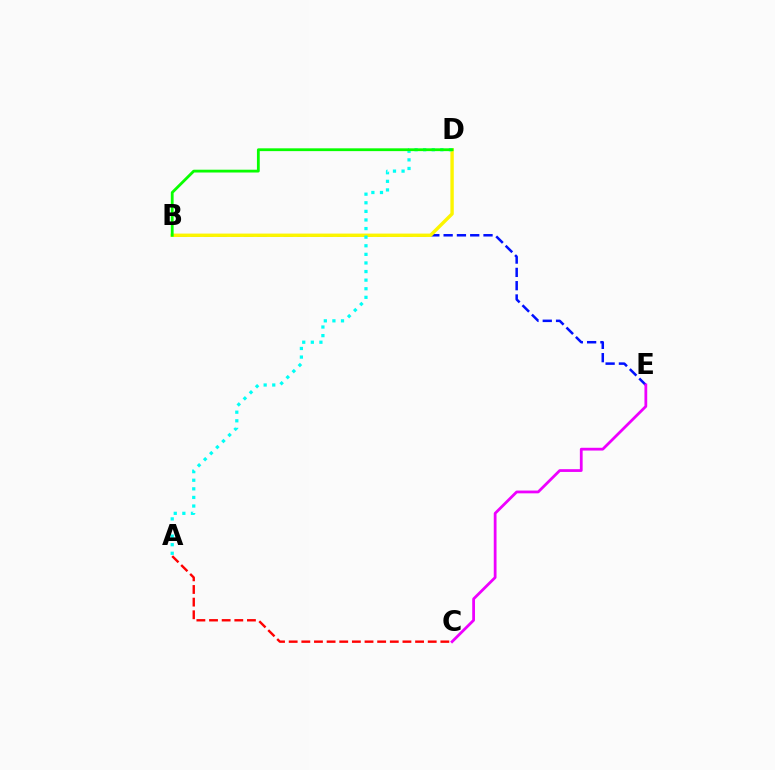{('B', 'E'): [{'color': '#0010ff', 'line_style': 'dashed', 'thickness': 1.81}], ('C', 'E'): [{'color': '#ee00ff', 'line_style': 'solid', 'thickness': 2.0}], ('A', 'C'): [{'color': '#ff0000', 'line_style': 'dashed', 'thickness': 1.72}], ('B', 'D'): [{'color': '#fcf500', 'line_style': 'solid', 'thickness': 2.44}, {'color': '#08ff00', 'line_style': 'solid', 'thickness': 2.02}], ('A', 'D'): [{'color': '#00fff6', 'line_style': 'dotted', 'thickness': 2.34}]}